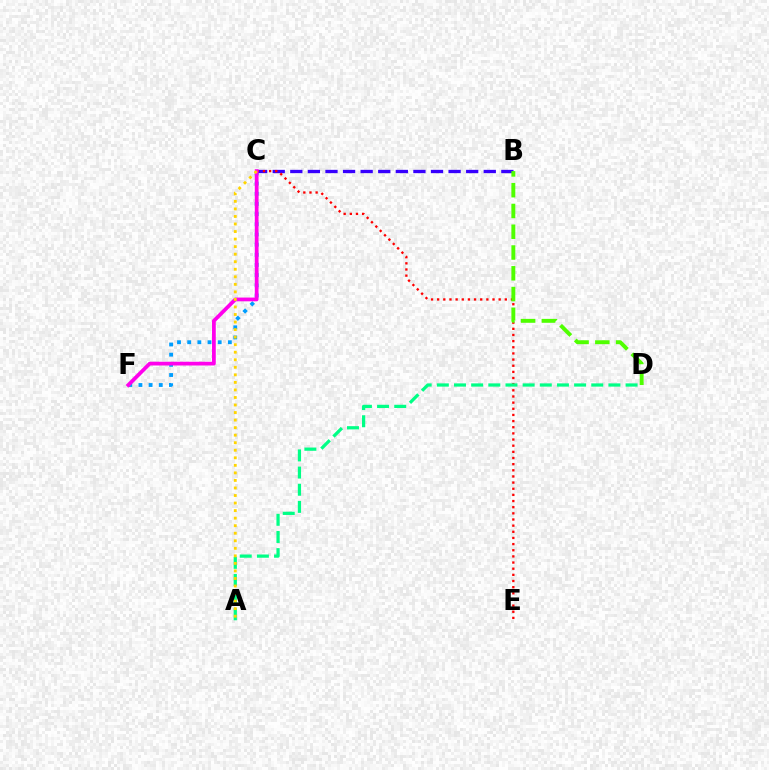{('C', 'F'): [{'color': '#009eff', 'line_style': 'dotted', 'thickness': 2.76}, {'color': '#ff00ed', 'line_style': 'solid', 'thickness': 2.7}], ('B', 'C'): [{'color': '#3700ff', 'line_style': 'dashed', 'thickness': 2.39}], ('C', 'E'): [{'color': '#ff0000', 'line_style': 'dotted', 'thickness': 1.67}], ('A', 'D'): [{'color': '#00ff86', 'line_style': 'dashed', 'thickness': 2.33}], ('A', 'C'): [{'color': '#ffd500', 'line_style': 'dotted', 'thickness': 2.05}], ('B', 'D'): [{'color': '#4fff00', 'line_style': 'dashed', 'thickness': 2.82}]}